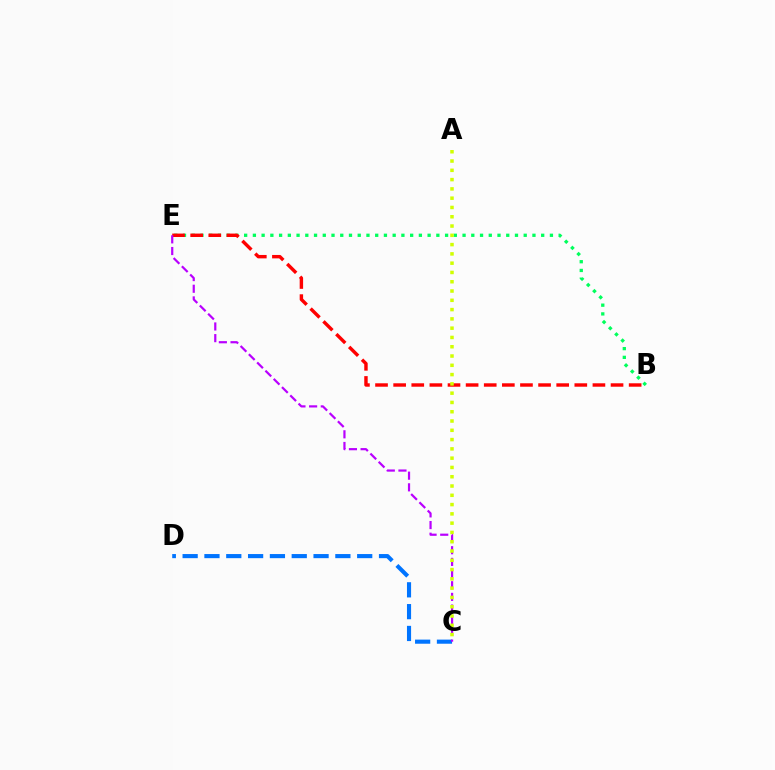{('B', 'E'): [{'color': '#00ff5c', 'line_style': 'dotted', 'thickness': 2.37}, {'color': '#ff0000', 'line_style': 'dashed', 'thickness': 2.46}], ('C', 'D'): [{'color': '#0074ff', 'line_style': 'dashed', 'thickness': 2.96}], ('C', 'E'): [{'color': '#b900ff', 'line_style': 'dashed', 'thickness': 1.59}], ('A', 'C'): [{'color': '#d1ff00', 'line_style': 'dotted', 'thickness': 2.52}]}